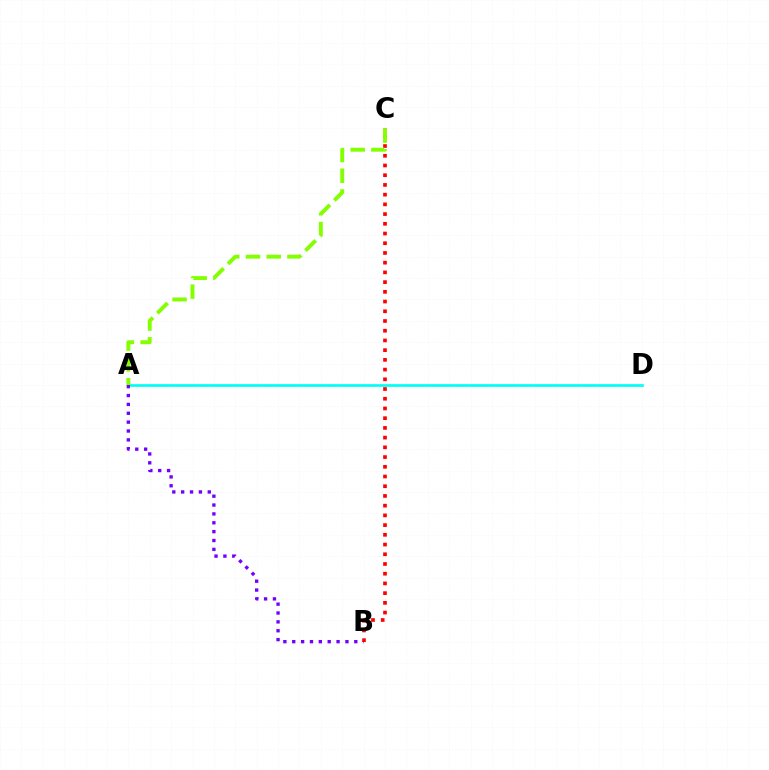{('A', 'D'): [{'color': '#00fff6', 'line_style': 'solid', 'thickness': 1.94}], ('A', 'B'): [{'color': '#7200ff', 'line_style': 'dotted', 'thickness': 2.41}], ('B', 'C'): [{'color': '#ff0000', 'line_style': 'dotted', 'thickness': 2.64}], ('A', 'C'): [{'color': '#84ff00', 'line_style': 'dashed', 'thickness': 2.82}]}